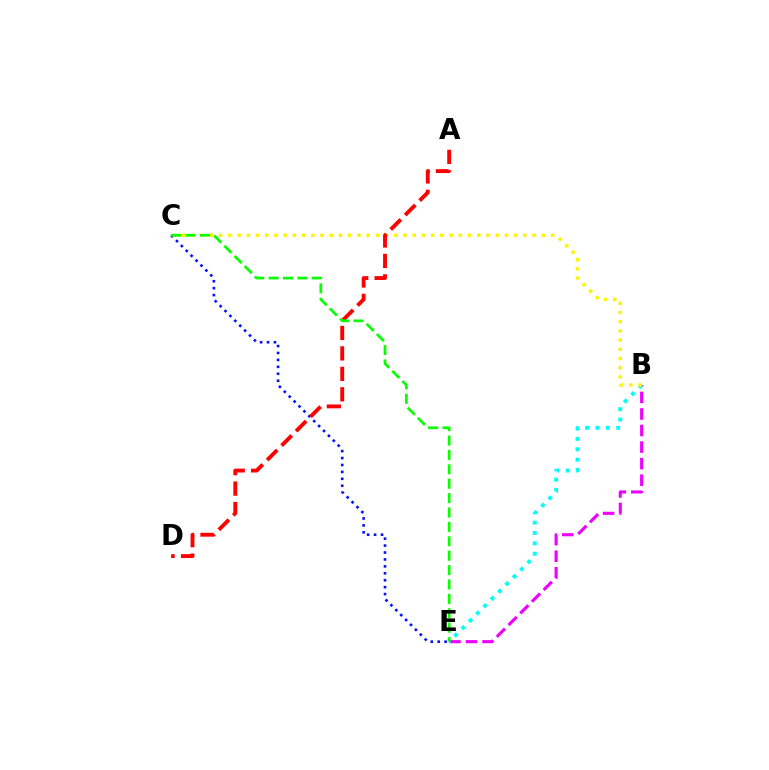{('B', 'E'): [{'color': '#ee00ff', 'line_style': 'dashed', 'thickness': 2.25}, {'color': '#00fff6', 'line_style': 'dotted', 'thickness': 2.81}], ('C', 'E'): [{'color': '#0010ff', 'line_style': 'dotted', 'thickness': 1.88}, {'color': '#08ff00', 'line_style': 'dashed', 'thickness': 1.96}], ('B', 'C'): [{'color': '#fcf500', 'line_style': 'dotted', 'thickness': 2.51}], ('A', 'D'): [{'color': '#ff0000', 'line_style': 'dashed', 'thickness': 2.78}]}